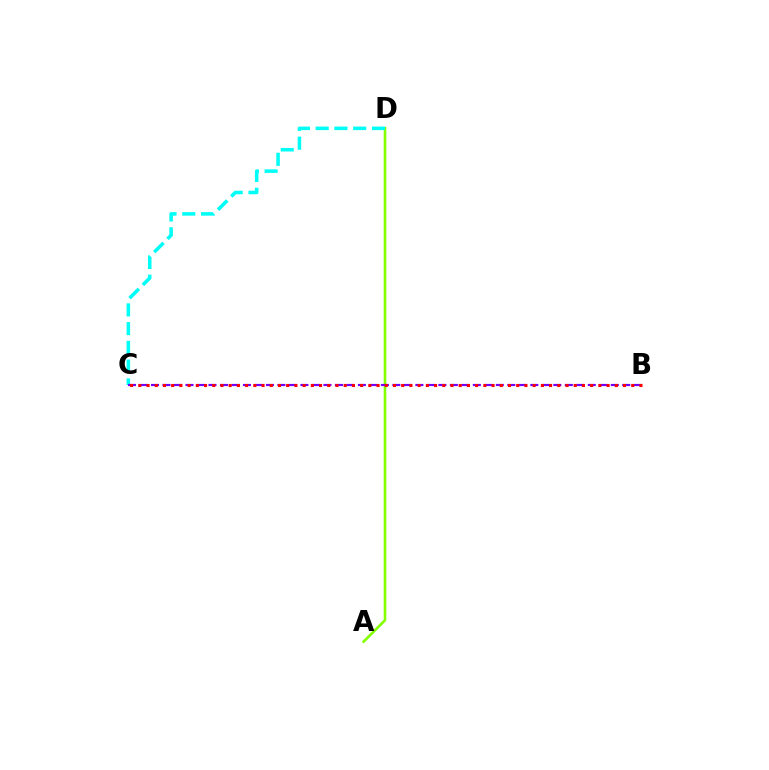{('A', 'D'): [{'color': '#84ff00', 'line_style': 'solid', 'thickness': 1.87}], ('C', 'D'): [{'color': '#00fff6', 'line_style': 'dashed', 'thickness': 2.55}], ('B', 'C'): [{'color': '#7200ff', 'line_style': 'dashed', 'thickness': 1.56}, {'color': '#ff0000', 'line_style': 'dotted', 'thickness': 2.23}]}